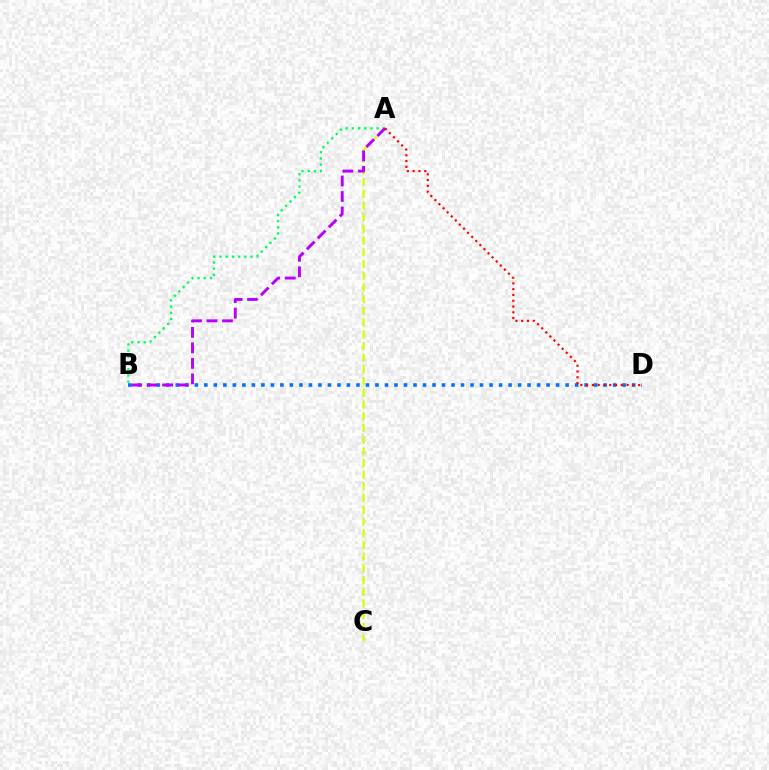{('A', 'C'): [{'color': '#d1ff00', 'line_style': 'dashed', 'thickness': 1.59}], ('A', 'B'): [{'color': '#00ff5c', 'line_style': 'dotted', 'thickness': 1.68}, {'color': '#b900ff', 'line_style': 'dashed', 'thickness': 2.11}], ('B', 'D'): [{'color': '#0074ff', 'line_style': 'dotted', 'thickness': 2.58}], ('A', 'D'): [{'color': '#ff0000', 'line_style': 'dotted', 'thickness': 1.57}]}